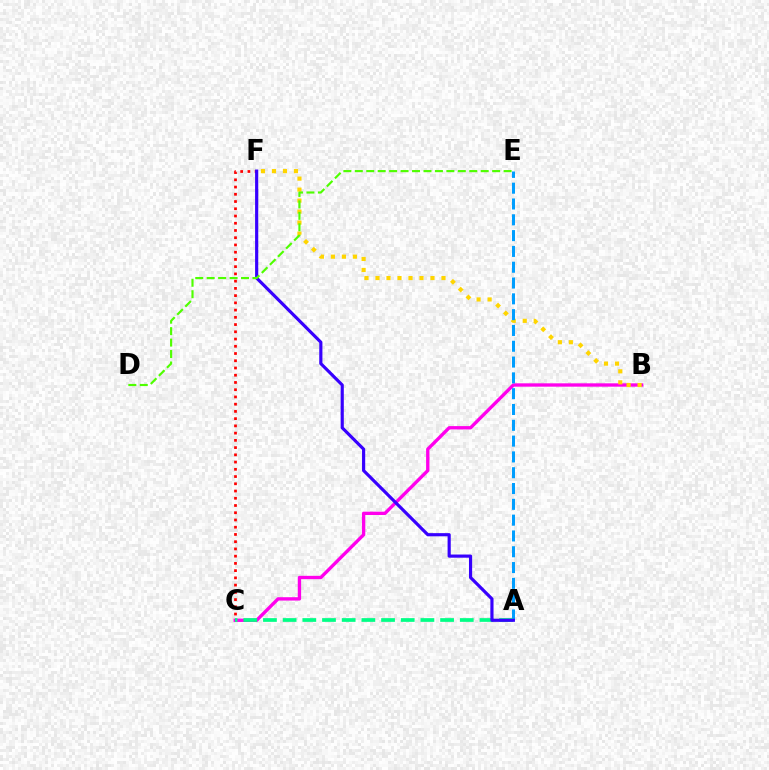{('C', 'F'): [{'color': '#ff0000', 'line_style': 'dotted', 'thickness': 1.97}], ('B', 'C'): [{'color': '#ff00ed', 'line_style': 'solid', 'thickness': 2.41}], ('B', 'F'): [{'color': '#ffd500', 'line_style': 'dotted', 'thickness': 2.99}], ('A', 'E'): [{'color': '#009eff', 'line_style': 'dashed', 'thickness': 2.15}], ('A', 'C'): [{'color': '#00ff86', 'line_style': 'dashed', 'thickness': 2.67}], ('A', 'F'): [{'color': '#3700ff', 'line_style': 'solid', 'thickness': 2.28}], ('D', 'E'): [{'color': '#4fff00', 'line_style': 'dashed', 'thickness': 1.55}]}